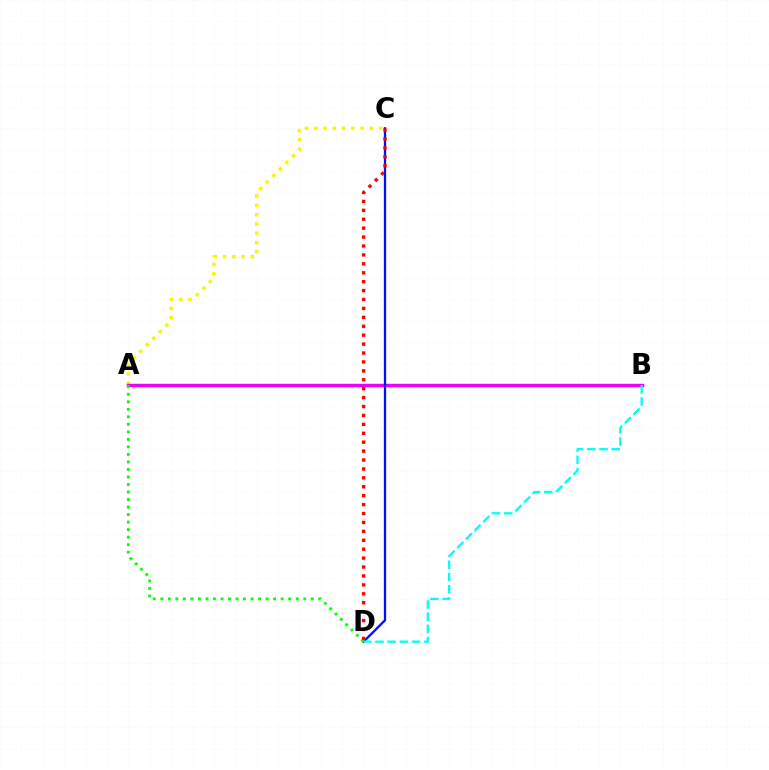{('A', 'C'): [{'color': '#fcf500', 'line_style': 'dotted', 'thickness': 2.52}], ('A', 'B'): [{'color': '#ee00ff', 'line_style': 'solid', 'thickness': 2.47}], ('C', 'D'): [{'color': '#0010ff', 'line_style': 'solid', 'thickness': 1.65}, {'color': '#ff0000', 'line_style': 'dotted', 'thickness': 2.42}], ('B', 'D'): [{'color': '#00fff6', 'line_style': 'dashed', 'thickness': 1.66}], ('A', 'D'): [{'color': '#08ff00', 'line_style': 'dotted', 'thickness': 2.04}]}